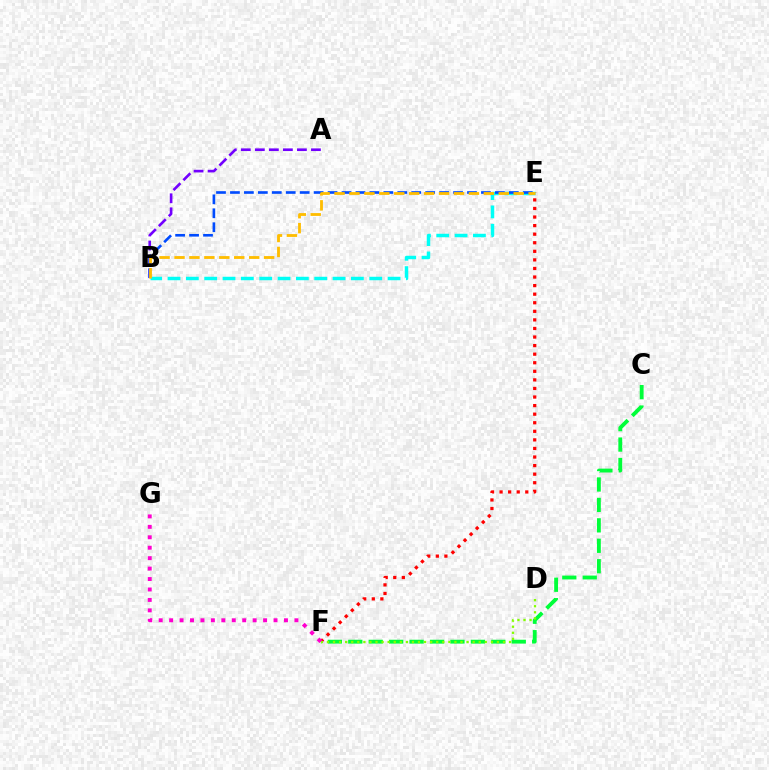{('A', 'B'): [{'color': '#7200ff', 'line_style': 'dashed', 'thickness': 1.91}], ('C', 'F'): [{'color': '#00ff39', 'line_style': 'dashed', 'thickness': 2.78}], ('E', 'F'): [{'color': '#ff0000', 'line_style': 'dotted', 'thickness': 2.33}], ('B', 'E'): [{'color': '#00fff6', 'line_style': 'dashed', 'thickness': 2.49}, {'color': '#004bff', 'line_style': 'dashed', 'thickness': 1.89}, {'color': '#ffbd00', 'line_style': 'dashed', 'thickness': 2.03}], ('D', 'F'): [{'color': '#84ff00', 'line_style': 'dotted', 'thickness': 1.65}], ('F', 'G'): [{'color': '#ff00cf', 'line_style': 'dotted', 'thickness': 2.84}]}